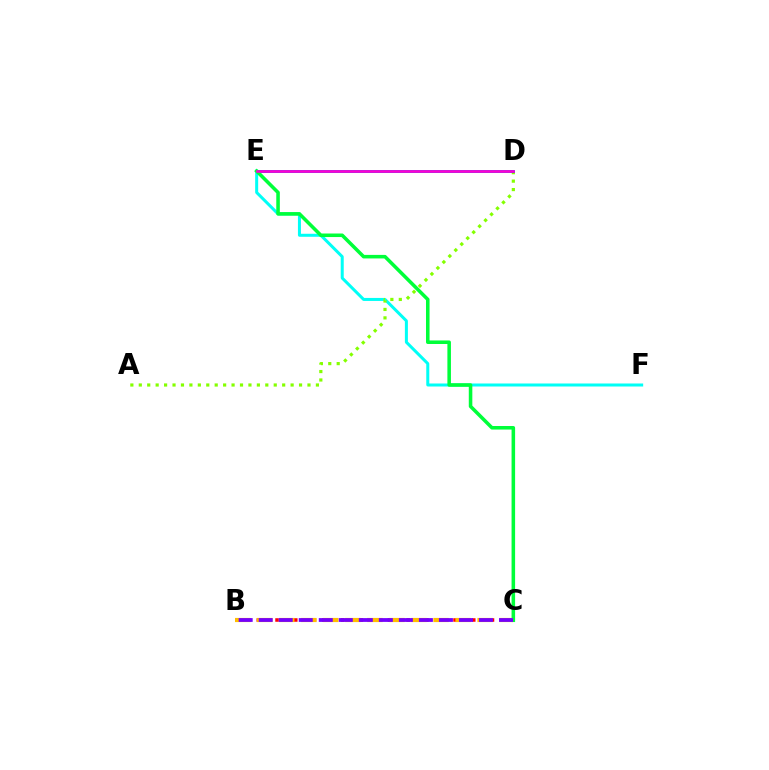{('E', 'F'): [{'color': '#00fff6', 'line_style': 'solid', 'thickness': 2.17}], ('B', 'C'): [{'color': '#ff0000', 'line_style': 'dotted', 'thickness': 2.55}, {'color': '#ffbd00', 'line_style': 'dashed', 'thickness': 2.99}, {'color': '#7200ff', 'line_style': 'dashed', 'thickness': 2.72}], ('A', 'D'): [{'color': '#84ff00', 'line_style': 'dotted', 'thickness': 2.29}], ('D', 'E'): [{'color': '#004bff', 'line_style': 'solid', 'thickness': 1.92}, {'color': '#ff00cf', 'line_style': 'solid', 'thickness': 1.84}], ('C', 'E'): [{'color': '#00ff39', 'line_style': 'solid', 'thickness': 2.55}]}